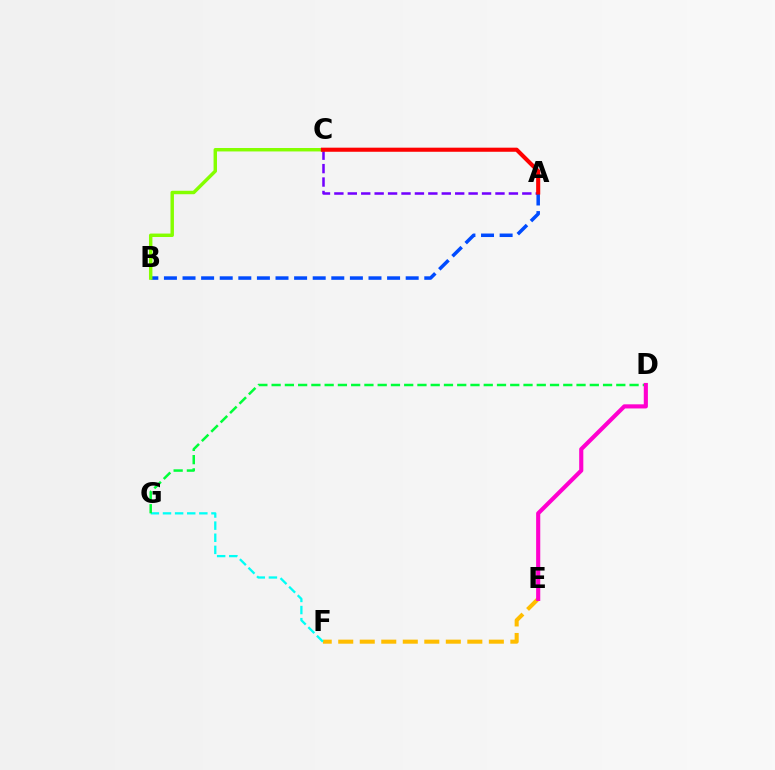{('A', 'C'): [{'color': '#7200ff', 'line_style': 'dashed', 'thickness': 1.82}, {'color': '#ff0000', 'line_style': 'solid', 'thickness': 2.94}], ('A', 'B'): [{'color': '#004bff', 'line_style': 'dashed', 'thickness': 2.53}], ('E', 'F'): [{'color': '#ffbd00', 'line_style': 'dashed', 'thickness': 2.92}], ('B', 'C'): [{'color': '#84ff00', 'line_style': 'solid', 'thickness': 2.48}], ('F', 'G'): [{'color': '#00fff6', 'line_style': 'dashed', 'thickness': 1.65}], ('D', 'G'): [{'color': '#00ff39', 'line_style': 'dashed', 'thickness': 1.8}], ('D', 'E'): [{'color': '#ff00cf', 'line_style': 'solid', 'thickness': 2.97}]}